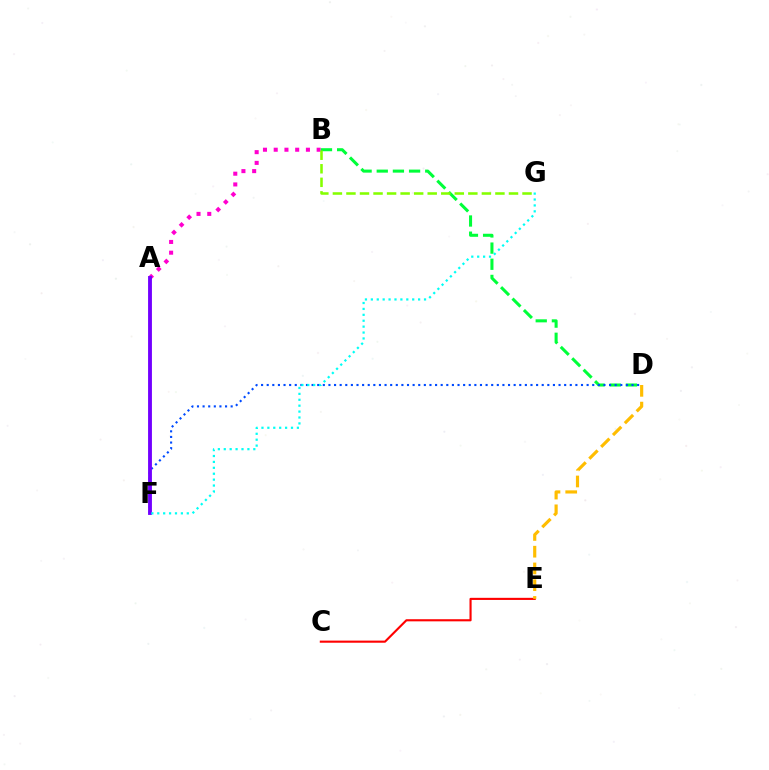{('A', 'B'): [{'color': '#ff00cf', 'line_style': 'dotted', 'thickness': 2.92}], ('B', 'D'): [{'color': '#00ff39', 'line_style': 'dashed', 'thickness': 2.2}], ('C', 'E'): [{'color': '#ff0000', 'line_style': 'solid', 'thickness': 1.53}], ('D', 'F'): [{'color': '#004bff', 'line_style': 'dotted', 'thickness': 1.52}], ('A', 'F'): [{'color': '#7200ff', 'line_style': 'solid', 'thickness': 2.77}], ('B', 'G'): [{'color': '#84ff00', 'line_style': 'dashed', 'thickness': 1.84}], ('F', 'G'): [{'color': '#00fff6', 'line_style': 'dotted', 'thickness': 1.61}], ('D', 'E'): [{'color': '#ffbd00', 'line_style': 'dashed', 'thickness': 2.27}]}